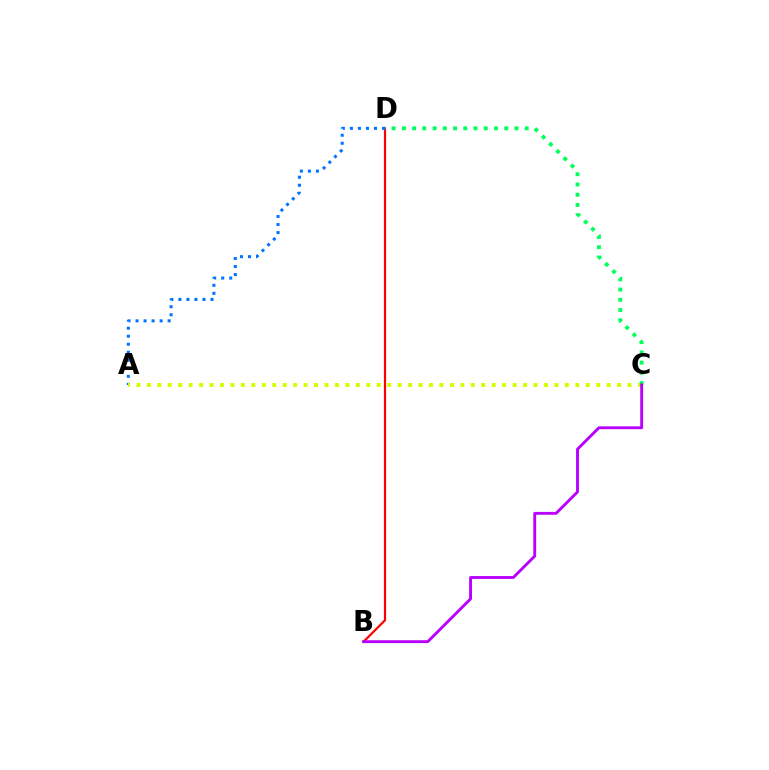{('B', 'D'): [{'color': '#ff0000', 'line_style': 'solid', 'thickness': 1.58}], ('A', 'D'): [{'color': '#0074ff', 'line_style': 'dotted', 'thickness': 2.18}], ('A', 'C'): [{'color': '#d1ff00', 'line_style': 'dotted', 'thickness': 2.84}], ('C', 'D'): [{'color': '#00ff5c', 'line_style': 'dotted', 'thickness': 2.78}], ('B', 'C'): [{'color': '#b900ff', 'line_style': 'solid', 'thickness': 2.07}]}